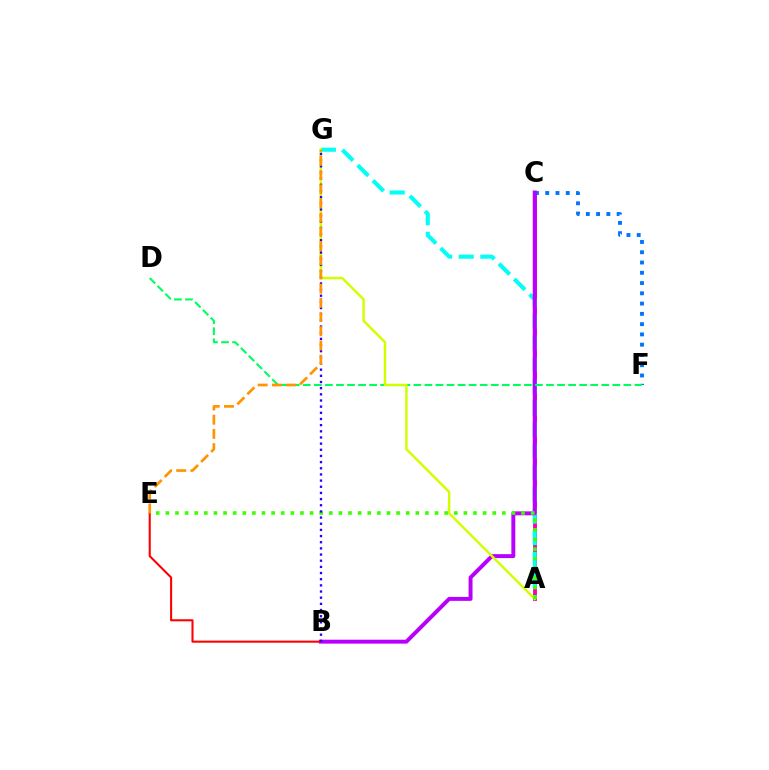{('A', 'C'): [{'color': '#ff00ac', 'line_style': 'solid', 'thickness': 2.8}], ('C', 'F'): [{'color': '#0074ff', 'line_style': 'dotted', 'thickness': 2.79}], ('A', 'G'): [{'color': '#00fff6', 'line_style': 'dashed', 'thickness': 2.94}, {'color': '#d1ff00', 'line_style': 'solid', 'thickness': 1.76}], ('B', 'C'): [{'color': '#b900ff', 'line_style': 'solid', 'thickness': 2.84}], ('D', 'F'): [{'color': '#00ff5c', 'line_style': 'dashed', 'thickness': 1.5}], ('B', 'E'): [{'color': '#ff0000', 'line_style': 'solid', 'thickness': 1.5}], ('A', 'E'): [{'color': '#3dff00', 'line_style': 'dotted', 'thickness': 2.61}], ('B', 'G'): [{'color': '#2500ff', 'line_style': 'dotted', 'thickness': 1.67}], ('E', 'G'): [{'color': '#ff9400', 'line_style': 'dashed', 'thickness': 1.93}]}